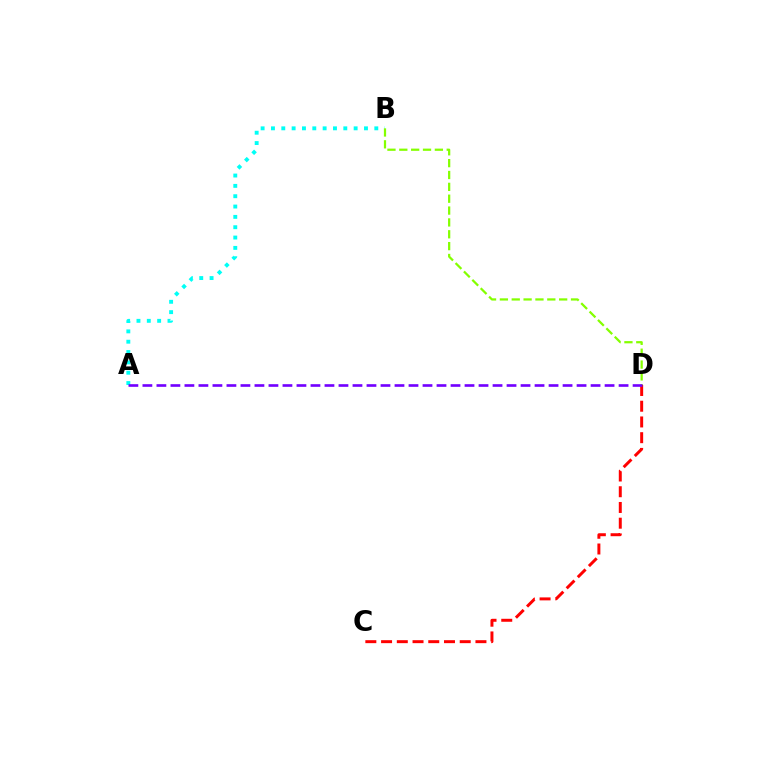{('C', 'D'): [{'color': '#ff0000', 'line_style': 'dashed', 'thickness': 2.14}], ('A', 'B'): [{'color': '#00fff6', 'line_style': 'dotted', 'thickness': 2.81}], ('B', 'D'): [{'color': '#84ff00', 'line_style': 'dashed', 'thickness': 1.61}], ('A', 'D'): [{'color': '#7200ff', 'line_style': 'dashed', 'thickness': 1.9}]}